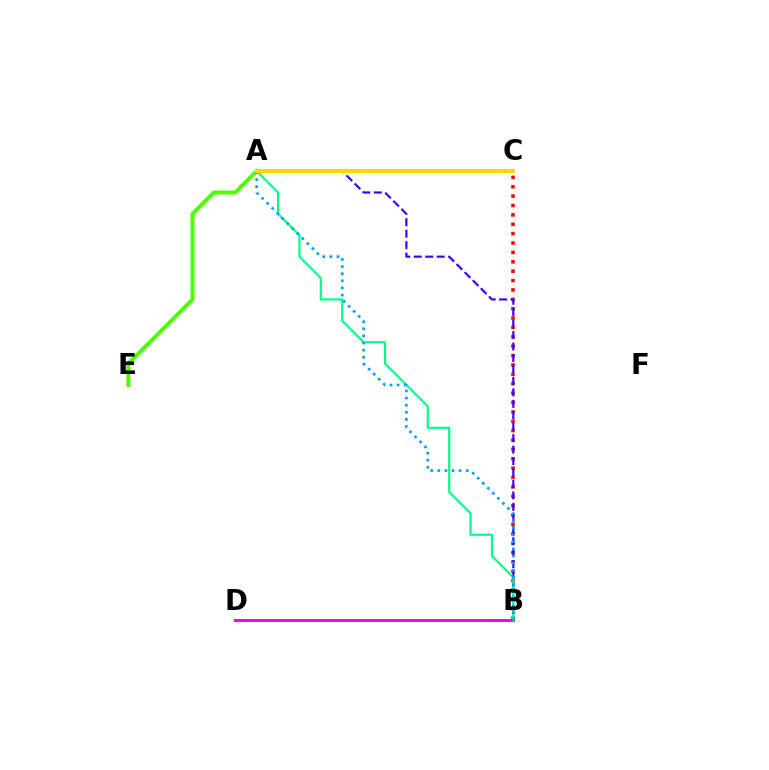{('B', 'C'): [{'color': '#ff0000', 'line_style': 'dotted', 'thickness': 2.55}], ('A', 'B'): [{'color': '#3700ff', 'line_style': 'dashed', 'thickness': 1.56}, {'color': '#00ff86', 'line_style': 'solid', 'thickness': 1.56}, {'color': '#009eff', 'line_style': 'dotted', 'thickness': 1.93}], ('B', 'D'): [{'color': '#ff00ed', 'line_style': 'solid', 'thickness': 2.16}], ('A', 'E'): [{'color': '#4fff00', 'line_style': 'solid', 'thickness': 2.88}], ('A', 'C'): [{'color': '#ffd500', 'line_style': 'solid', 'thickness': 2.97}]}